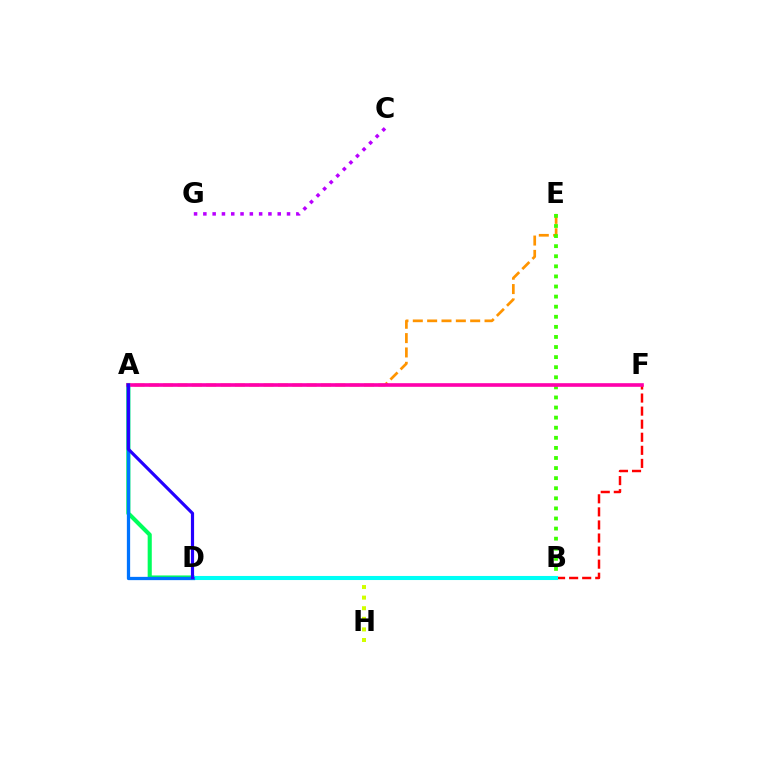{('A', 'E'): [{'color': '#ff9400', 'line_style': 'dashed', 'thickness': 1.95}], ('B', 'H'): [{'color': '#d1ff00', 'line_style': 'dotted', 'thickness': 2.88}], ('B', 'E'): [{'color': '#3dff00', 'line_style': 'dotted', 'thickness': 2.74}], ('B', 'F'): [{'color': '#ff0000', 'line_style': 'dashed', 'thickness': 1.78}], ('A', 'D'): [{'color': '#00ff5c', 'line_style': 'solid', 'thickness': 2.96}, {'color': '#0074ff', 'line_style': 'solid', 'thickness': 2.35}, {'color': '#2500ff', 'line_style': 'solid', 'thickness': 2.29}], ('B', 'D'): [{'color': '#00fff6', 'line_style': 'solid', 'thickness': 2.93}], ('A', 'F'): [{'color': '#ff00ac', 'line_style': 'solid', 'thickness': 2.61}], ('C', 'G'): [{'color': '#b900ff', 'line_style': 'dotted', 'thickness': 2.53}]}